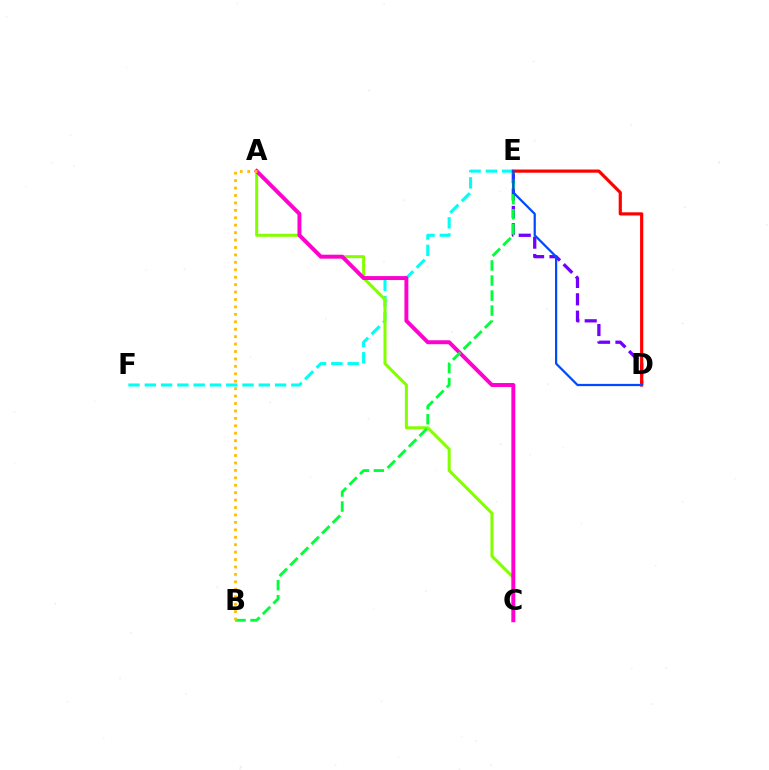{('D', 'E'): [{'color': '#7200ff', 'line_style': 'dashed', 'thickness': 2.36}, {'color': '#ff0000', 'line_style': 'solid', 'thickness': 2.29}, {'color': '#004bff', 'line_style': 'solid', 'thickness': 1.61}], ('E', 'F'): [{'color': '#00fff6', 'line_style': 'dashed', 'thickness': 2.21}], ('A', 'C'): [{'color': '#84ff00', 'line_style': 'solid', 'thickness': 2.19}, {'color': '#ff00cf', 'line_style': 'solid', 'thickness': 2.84}], ('B', 'E'): [{'color': '#00ff39', 'line_style': 'dashed', 'thickness': 2.04}], ('A', 'B'): [{'color': '#ffbd00', 'line_style': 'dotted', 'thickness': 2.02}]}